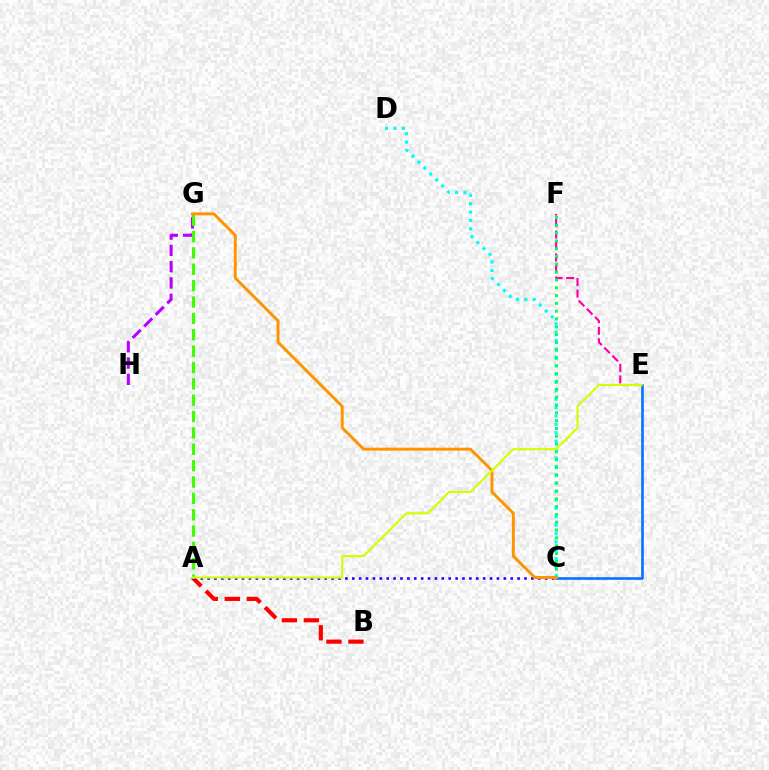{('E', 'F'): [{'color': '#ff00ac', 'line_style': 'dashed', 'thickness': 1.56}], ('A', 'B'): [{'color': '#ff0000', 'line_style': 'dashed', 'thickness': 2.99}], ('C', 'D'): [{'color': '#00fff6', 'line_style': 'dotted', 'thickness': 2.28}], ('C', 'E'): [{'color': '#0074ff', 'line_style': 'solid', 'thickness': 1.87}], ('C', 'F'): [{'color': '#00ff5c', 'line_style': 'dotted', 'thickness': 2.12}], ('A', 'C'): [{'color': '#2500ff', 'line_style': 'dotted', 'thickness': 1.87}], ('G', 'H'): [{'color': '#b900ff', 'line_style': 'dashed', 'thickness': 2.21}], ('A', 'G'): [{'color': '#3dff00', 'line_style': 'dashed', 'thickness': 2.22}], ('C', 'G'): [{'color': '#ff9400', 'line_style': 'solid', 'thickness': 2.13}], ('A', 'E'): [{'color': '#d1ff00', 'line_style': 'solid', 'thickness': 1.51}]}